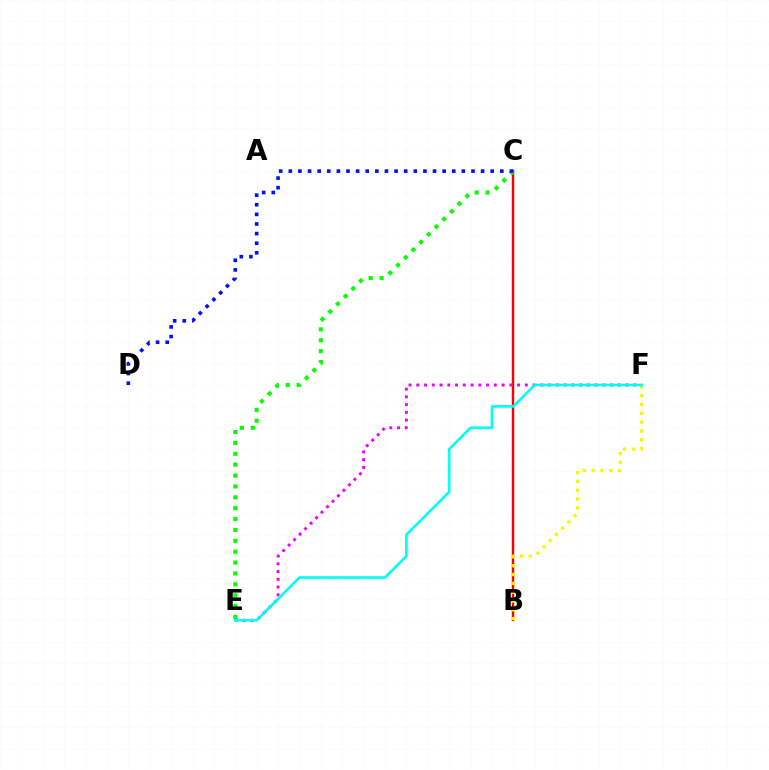{('B', 'C'): [{'color': '#ff0000', 'line_style': 'solid', 'thickness': 1.74}], ('C', 'E'): [{'color': '#08ff00', 'line_style': 'dotted', 'thickness': 2.96}], ('B', 'F'): [{'color': '#fcf500', 'line_style': 'dotted', 'thickness': 2.4}], ('E', 'F'): [{'color': '#ee00ff', 'line_style': 'dotted', 'thickness': 2.11}, {'color': '#00fff6', 'line_style': 'solid', 'thickness': 1.91}], ('C', 'D'): [{'color': '#0010ff', 'line_style': 'dotted', 'thickness': 2.61}]}